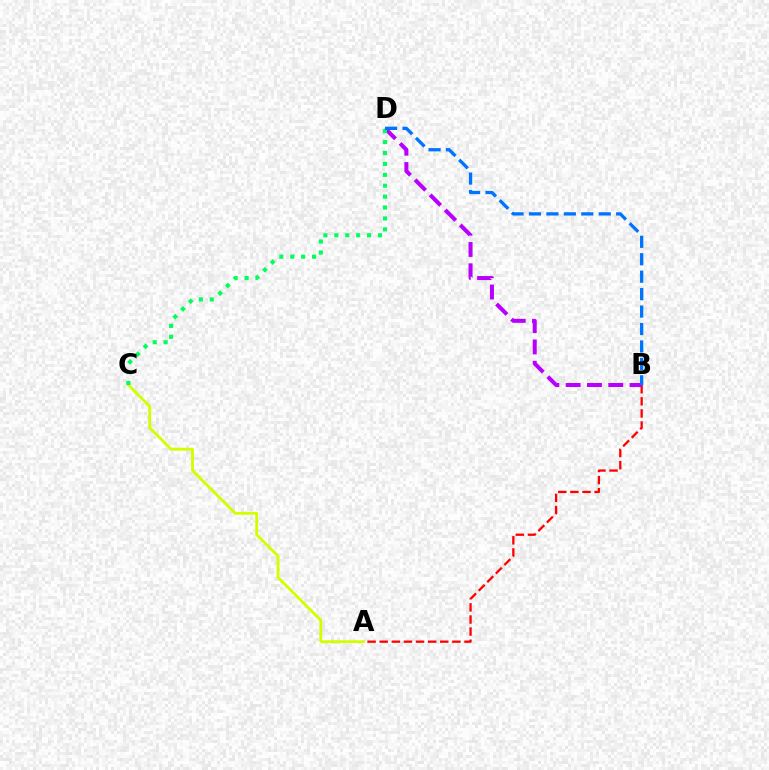{('A', 'B'): [{'color': '#ff0000', 'line_style': 'dashed', 'thickness': 1.65}], ('B', 'D'): [{'color': '#b900ff', 'line_style': 'dashed', 'thickness': 2.89}, {'color': '#0074ff', 'line_style': 'dashed', 'thickness': 2.37}], ('A', 'C'): [{'color': '#d1ff00', 'line_style': 'solid', 'thickness': 2.04}], ('C', 'D'): [{'color': '#00ff5c', 'line_style': 'dotted', 'thickness': 2.96}]}